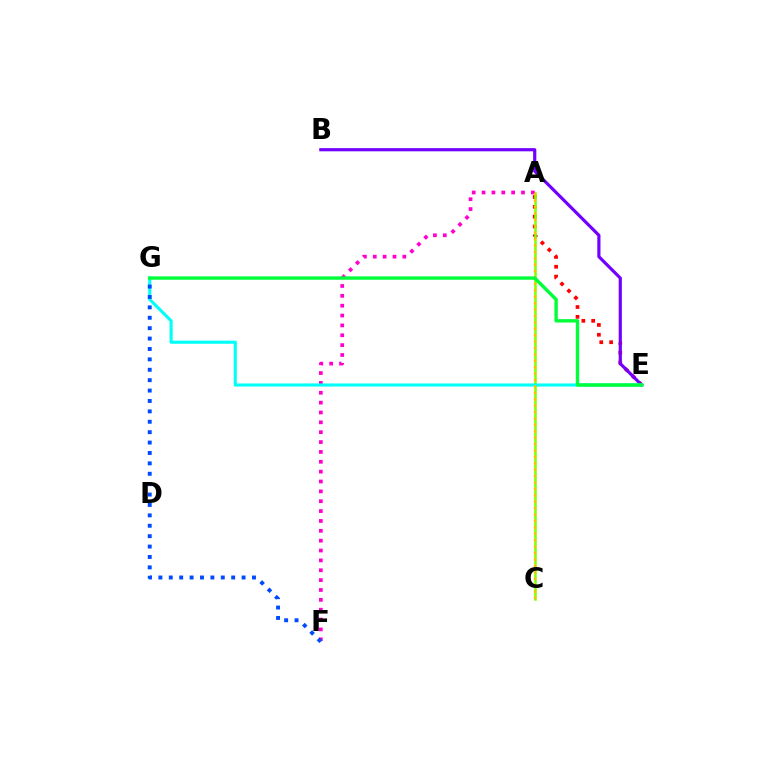{('A', 'E'): [{'color': '#ff0000', 'line_style': 'dotted', 'thickness': 2.67}], ('A', 'C'): [{'color': '#84ff00', 'line_style': 'solid', 'thickness': 1.82}, {'color': '#ffbd00', 'line_style': 'dotted', 'thickness': 1.74}], ('B', 'E'): [{'color': '#7200ff', 'line_style': 'solid', 'thickness': 2.29}], ('A', 'F'): [{'color': '#ff00cf', 'line_style': 'dotted', 'thickness': 2.68}], ('E', 'G'): [{'color': '#00fff6', 'line_style': 'solid', 'thickness': 2.23}, {'color': '#00ff39', 'line_style': 'solid', 'thickness': 2.44}], ('F', 'G'): [{'color': '#004bff', 'line_style': 'dotted', 'thickness': 2.83}]}